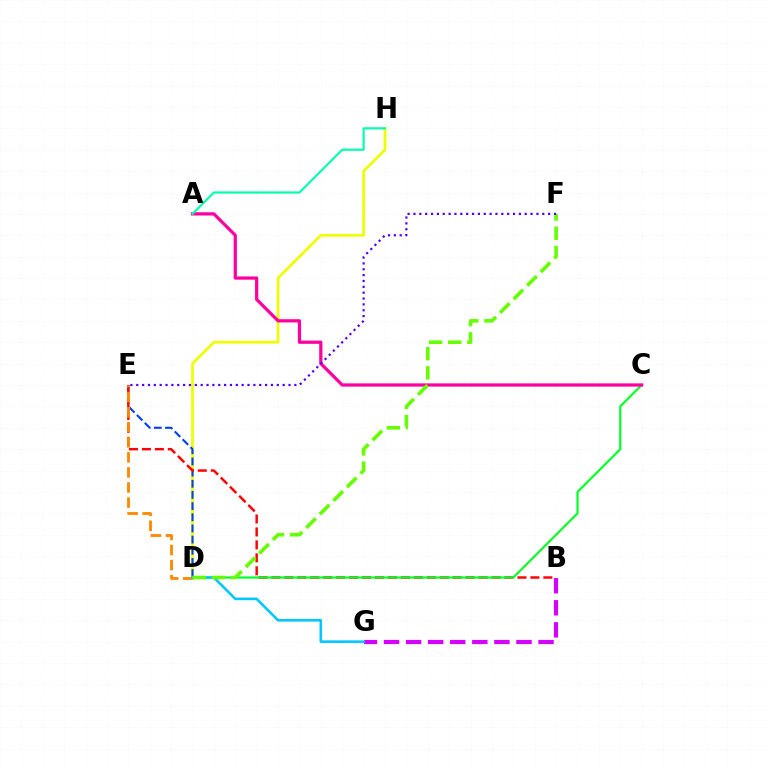{('D', 'H'): [{'color': '#eeff00', 'line_style': 'solid', 'thickness': 1.98}], ('D', 'E'): [{'color': '#003fff', 'line_style': 'dashed', 'thickness': 1.52}, {'color': '#ff8800', 'line_style': 'dashed', 'thickness': 2.05}], ('B', 'G'): [{'color': '#d600ff', 'line_style': 'dashed', 'thickness': 3.0}], ('B', 'E'): [{'color': '#ff0000', 'line_style': 'dashed', 'thickness': 1.76}], ('C', 'D'): [{'color': '#00ff27', 'line_style': 'solid', 'thickness': 1.55}], ('A', 'C'): [{'color': '#ff00a0', 'line_style': 'solid', 'thickness': 2.33}], ('D', 'G'): [{'color': '#00c7ff', 'line_style': 'solid', 'thickness': 1.88}], ('A', 'H'): [{'color': '#00ffaf', 'line_style': 'solid', 'thickness': 1.55}], ('D', 'F'): [{'color': '#66ff00', 'line_style': 'dashed', 'thickness': 2.61}], ('E', 'F'): [{'color': '#4f00ff', 'line_style': 'dotted', 'thickness': 1.59}]}